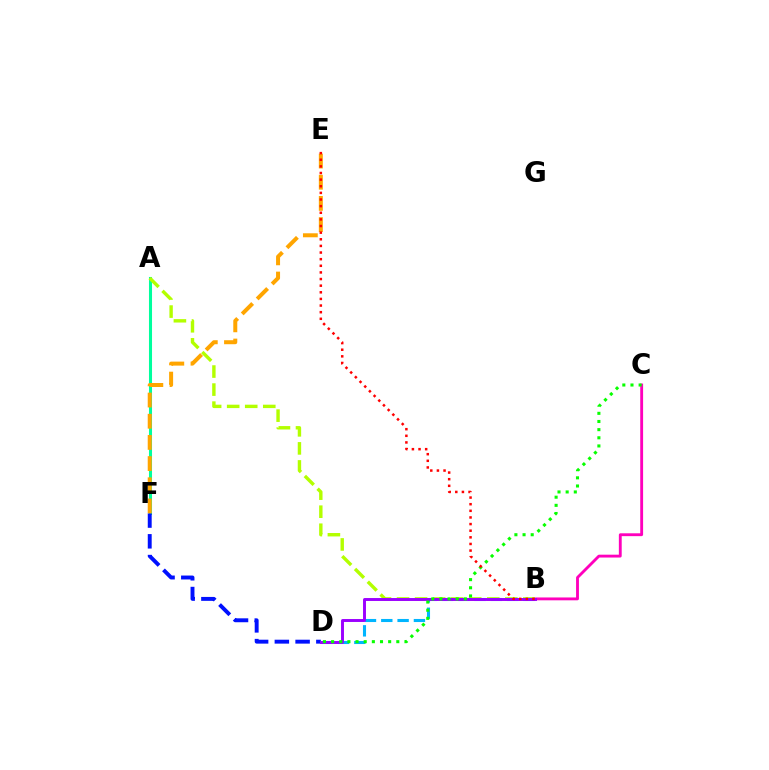{('B', 'C'): [{'color': '#ff00bd', 'line_style': 'solid', 'thickness': 2.06}], ('A', 'F'): [{'color': '#00ff9d', 'line_style': 'solid', 'thickness': 2.2}], ('A', 'B'): [{'color': '#b3ff00', 'line_style': 'dashed', 'thickness': 2.45}], ('D', 'F'): [{'color': '#0010ff', 'line_style': 'dashed', 'thickness': 2.82}], ('E', 'F'): [{'color': '#ffa500', 'line_style': 'dashed', 'thickness': 2.88}], ('B', 'D'): [{'color': '#00b5ff', 'line_style': 'dashed', 'thickness': 2.22}, {'color': '#9b00ff', 'line_style': 'solid', 'thickness': 2.11}], ('C', 'D'): [{'color': '#08ff00', 'line_style': 'dotted', 'thickness': 2.21}], ('B', 'E'): [{'color': '#ff0000', 'line_style': 'dotted', 'thickness': 1.8}]}